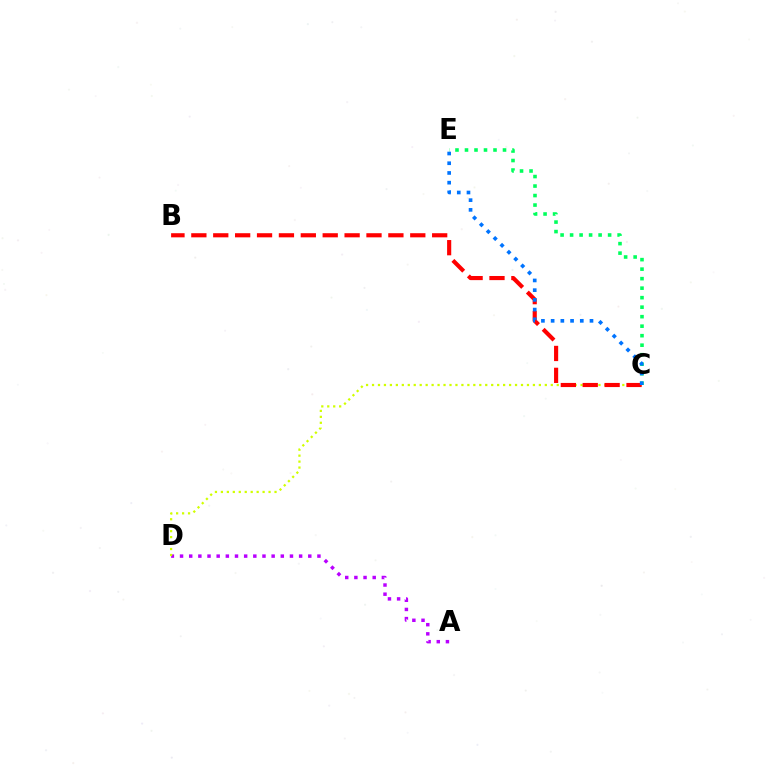{('C', 'E'): [{'color': '#00ff5c', 'line_style': 'dotted', 'thickness': 2.58}, {'color': '#0074ff', 'line_style': 'dotted', 'thickness': 2.64}], ('A', 'D'): [{'color': '#b900ff', 'line_style': 'dotted', 'thickness': 2.49}], ('C', 'D'): [{'color': '#d1ff00', 'line_style': 'dotted', 'thickness': 1.62}], ('B', 'C'): [{'color': '#ff0000', 'line_style': 'dashed', 'thickness': 2.97}]}